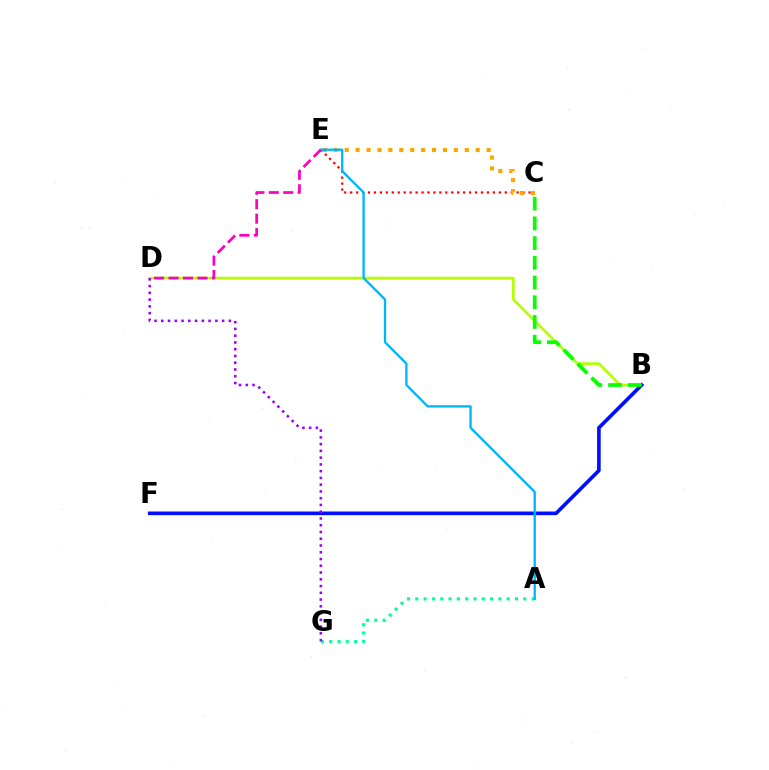{('C', 'E'): [{'color': '#ff0000', 'line_style': 'dotted', 'thickness': 1.62}, {'color': '#ffa500', 'line_style': 'dotted', 'thickness': 2.97}], ('B', 'D'): [{'color': '#b3ff00', 'line_style': 'solid', 'thickness': 1.92}], ('B', 'F'): [{'color': '#0010ff', 'line_style': 'solid', 'thickness': 2.62}], ('A', 'G'): [{'color': '#00ff9d', 'line_style': 'dotted', 'thickness': 2.26}], ('A', 'E'): [{'color': '#00b5ff', 'line_style': 'solid', 'thickness': 1.68}], ('D', 'G'): [{'color': '#9b00ff', 'line_style': 'dotted', 'thickness': 1.84}], ('B', 'C'): [{'color': '#08ff00', 'line_style': 'dashed', 'thickness': 2.68}], ('D', 'E'): [{'color': '#ff00bd', 'line_style': 'dashed', 'thickness': 1.96}]}